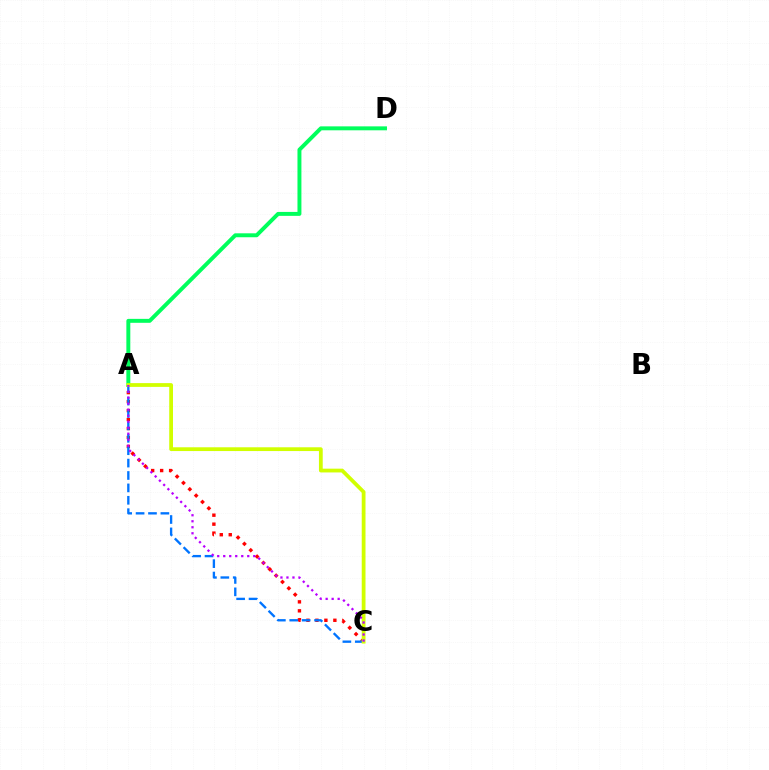{('A', 'D'): [{'color': '#00ff5c', 'line_style': 'solid', 'thickness': 2.84}], ('A', 'C'): [{'color': '#ff0000', 'line_style': 'dotted', 'thickness': 2.44}, {'color': '#0074ff', 'line_style': 'dashed', 'thickness': 1.68}, {'color': '#d1ff00', 'line_style': 'solid', 'thickness': 2.72}, {'color': '#b900ff', 'line_style': 'dotted', 'thickness': 1.63}]}